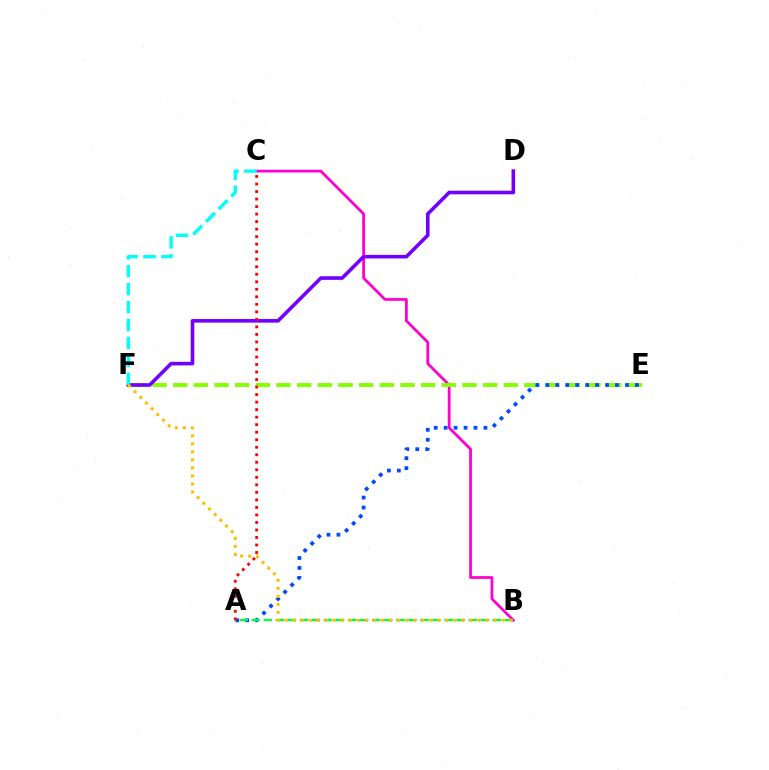{('B', 'C'): [{'color': '#ff00cf', 'line_style': 'solid', 'thickness': 1.99}], ('E', 'F'): [{'color': '#84ff00', 'line_style': 'dashed', 'thickness': 2.81}], ('A', 'E'): [{'color': '#004bff', 'line_style': 'dotted', 'thickness': 2.7}], ('A', 'B'): [{'color': '#00ff39', 'line_style': 'dashed', 'thickness': 1.64}], ('D', 'F'): [{'color': '#7200ff', 'line_style': 'solid', 'thickness': 2.59}], ('C', 'F'): [{'color': '#00fff6', 'line_style': 'dashed', 'thickness': 2.43}], ('A', 'C'): [{'color': '#ff0000', 'line_style': 'dotted', 'thickness': 2.04}], ('B', 'F'): [{'color': '#ffbd00', 'line_style': 'dotted', 'thickness': 2.18}]}